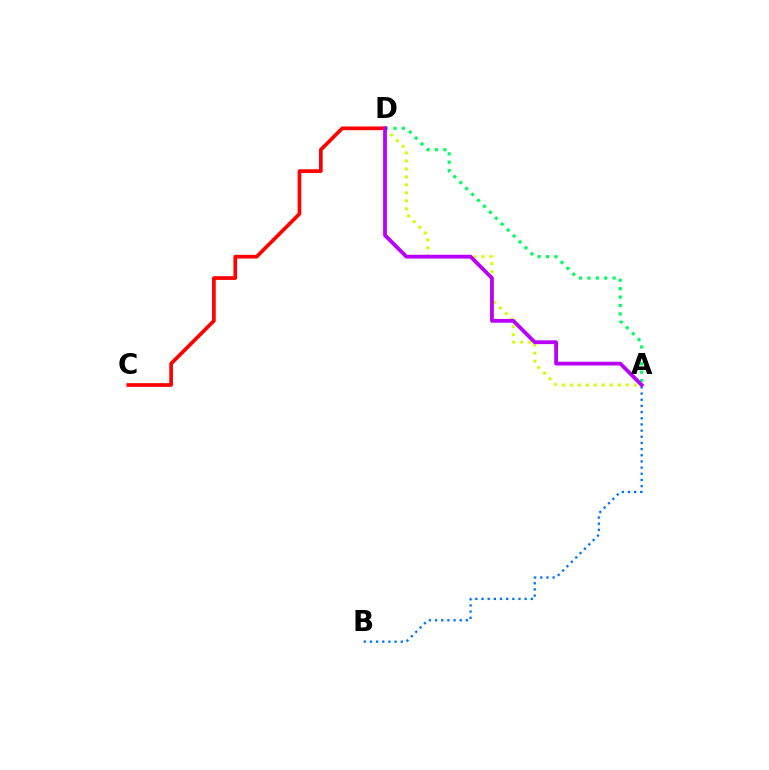{('A', 'D'): [{'color': '#d1ff00', 'line_style': 'dotted', 'thickness': 2.17}, {'color': '#00ff5c', 'line_style': 'dotted', 'thickness': 2.28}, {'color': '#b900ff', 'line_style': 'solid', 'thickness': 2.73}], ('A', 'B'): [{'color': '#0074ff', 'line_style': 'dotted', 'thickness': 1.68}], ('C', 'D'): [{'color': '#ff0000', 'line_style': 'solid', 'thickness': 2.66}]}